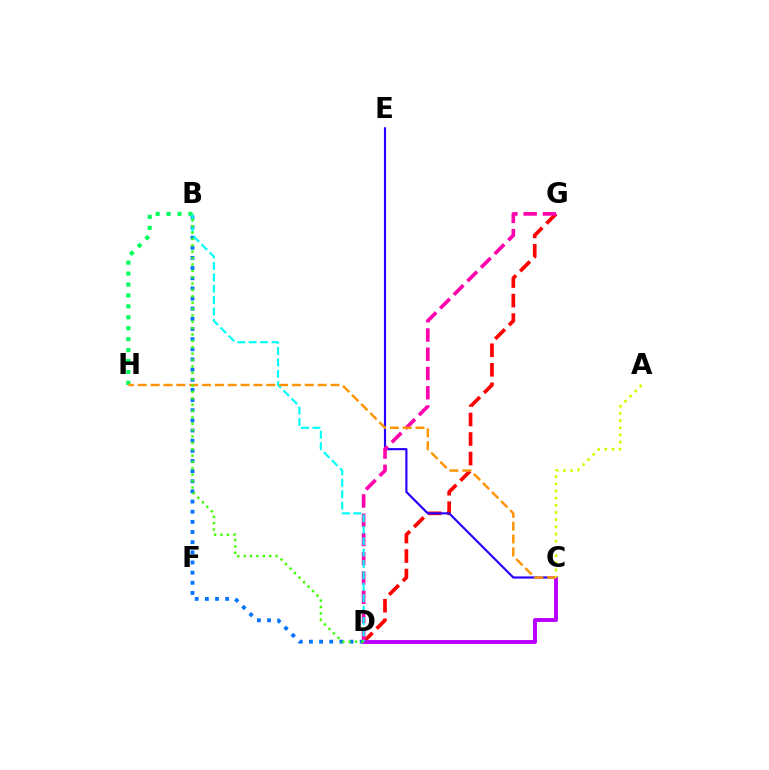{('B', 'D'): [{'color': '#0074ff', 'line_style': 'dotted', 'thickness': 2.76}, {'color': '#00fff6', 'line_style': 'dashed', 'thickness': 1.55}, {'color': '#3dff00', 'line_style': 'dotted', 'thickness': 1.73}], ('D', 'G'): [{'color': '#ff0000', 'line_style': 'dashed', 'thickness': 2.65}, {'color': '#ff00ac', 'line_style': 'dashed', 'thickness': 2.62}], ('C', 'E'): [{'color': '#2500ff', 'line_style': 'solid', 'thickness': 1.55}], ('C', 'D'): [{'color': '#b900ff', 'line_style': 'solid', 'thickness': 2.81}], ('B', 'H'): [{'color': '#00ff5c', 'line_style': 'dotted', 'thickness': 2.97}], ('C', 'H'): [{'color': '#ff9400', 'line_style': 'dashed', 'thickness': 1.75}], ('A', 'C'): [{'color': '#d1ff00', 'line_style': 'dotted', 'thickness': 1.95}]}